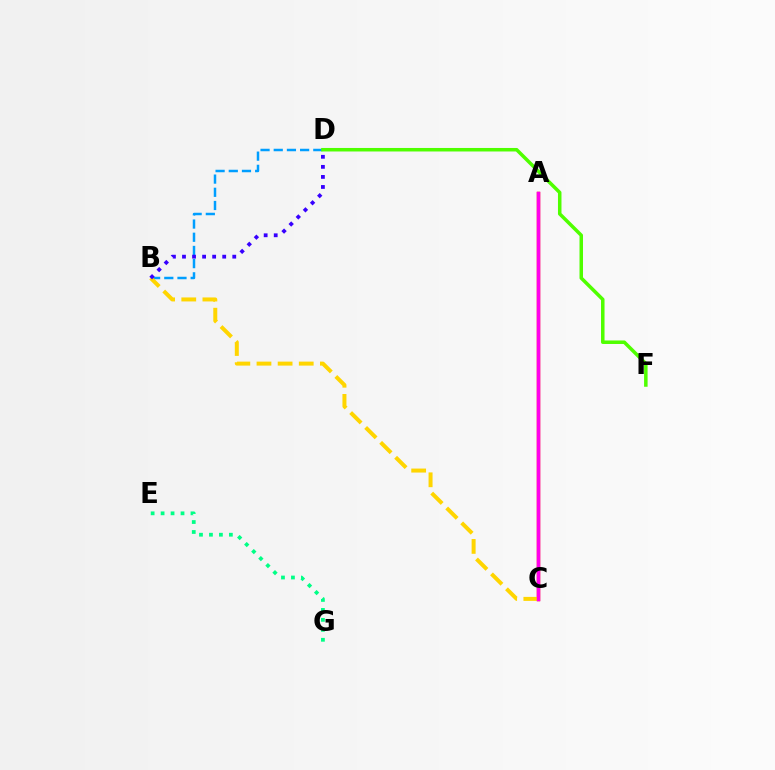{('A', 'C'): [{'color': '#ff0000', 'line_style': 'solid', 'thickness': 2.48}, {'color': '#ff00ed', 'line_style': 'solid', 'thickness': 2.43}], ('B', 'D'): [{'color': '#009eff', 'line_style': 'dashed', 'thickness': 1.79}, {'color': '#3700ff', 'line_style': 'dotted', 'thickness': 2.73}], ('E', 'G'): [{'color': '#00ff86', 'line_style': 'dotted', 'thickness': 2.71}], ('B', 'C'): [{'color': '#ffd500', 'line_style': 'dashed', 'thickness': 2.87}], ('D', 'F'): [{'color': '#4fff00', 'line_style': 'solid', 'thickness': 2.53}]}